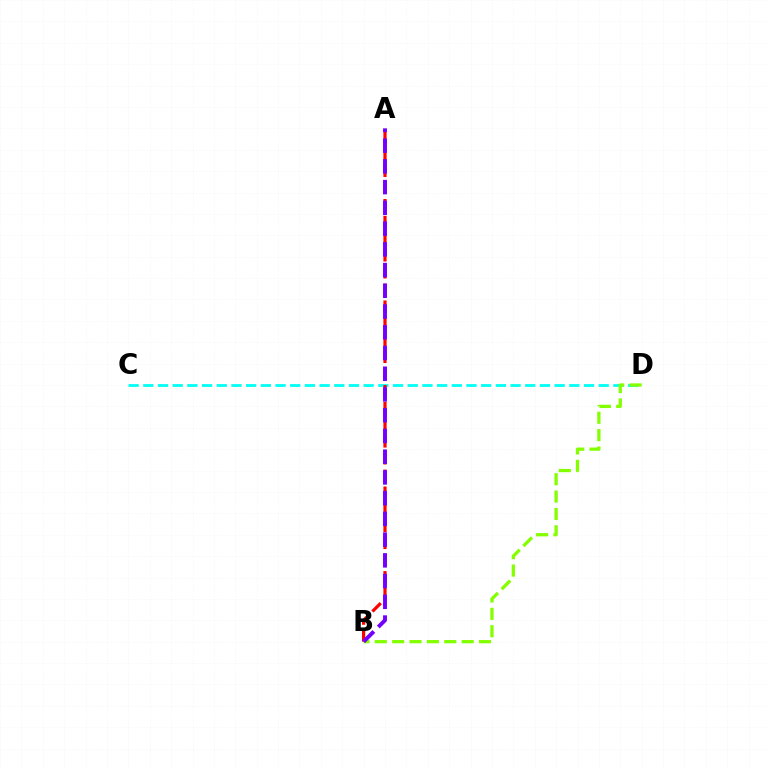{('C', 'D'): [{'color': '#00fff6', 'line_style': 'dashed', 'thickness': 2.0}], ('A', 'B'): [{'color': '#ff0000', 'line_style': 'dashed', 'thickness': 2.3}, {'color': '#7200ff', 'line_style': 'dashed', 'thickness': 2.82}], ('B', 'D'): [{'color': '#84ff00', 'line_style': 'dashed', 'thickness': 2.36}]}